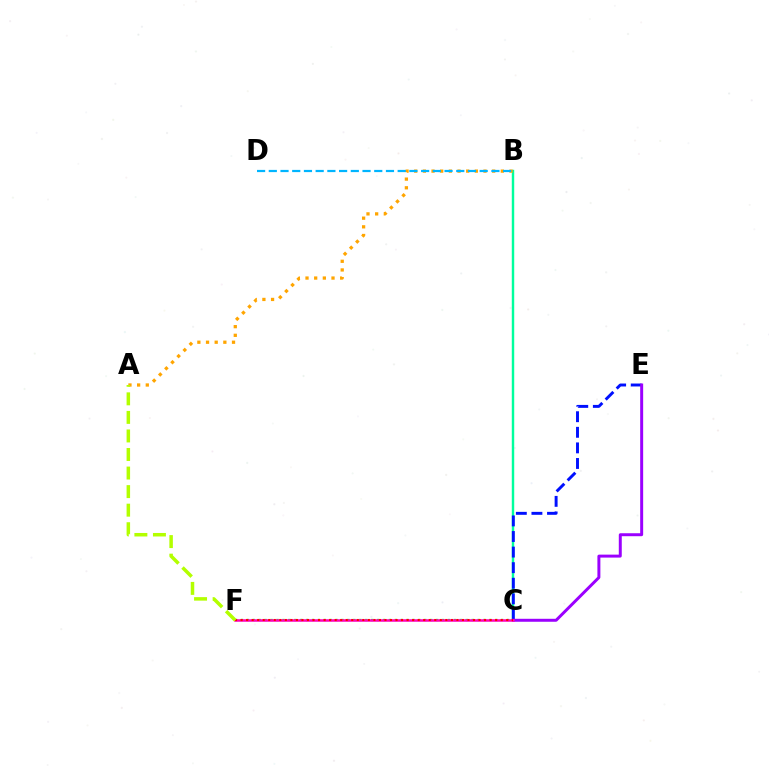{('C', 'F'): [{'color': '#08ff00', 'line_style': 'dotted', 'thickness': 1.61}, {'color': '#ff00bd', 'line_style': 'solid', 'thickness': 1.81}, {'color': '#ff0000', 'line_style': 'dotted', 'thickness': 1.5}], ('B', 'C'): [{'color': '#00ff9d', 'line_style': 'solid', 'thickness': 1.75}], ('C', 'E'): [{'color': '#0010ff', 'line_style': 'dashed', 'thickness': 2.12}, {'color': '#9b00ff', 'line_style': 'solid', 'thickness': 2.14}], ('A', 'B'): [{'color': '#ffa500', 'line_style': 'dotted', 'thickness': 2.35}], ('A', 'F'): [{'color': '#b3ff00', 'line_style': 'dashed', 'thickness': 2.52}], ('B', 'D'): [{'color': '#00b5ff', 'line_style': 'dashed', 'thickness': 1.59}]}